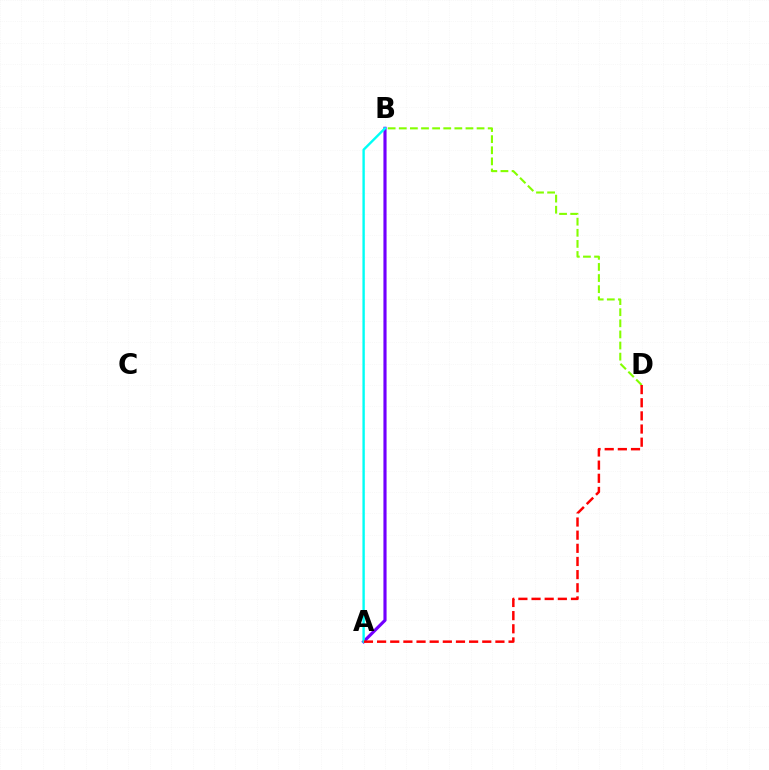{('A', 'B'): [{'color': '#7200ff', 'line_style': 'solid', 'thickness': 2.27}, {'color': '#00fff6', 'line_style': 'solid', 'thickness': 1.72}], ('B', 'D'): [{'color': '#84ff00', 'line_style': 'dashed', 'thickness': 1.51}], ('A', 'D'): [{'color': '#ff0000', 'line_style': 'dashed', 'thickness': 1.79}]}